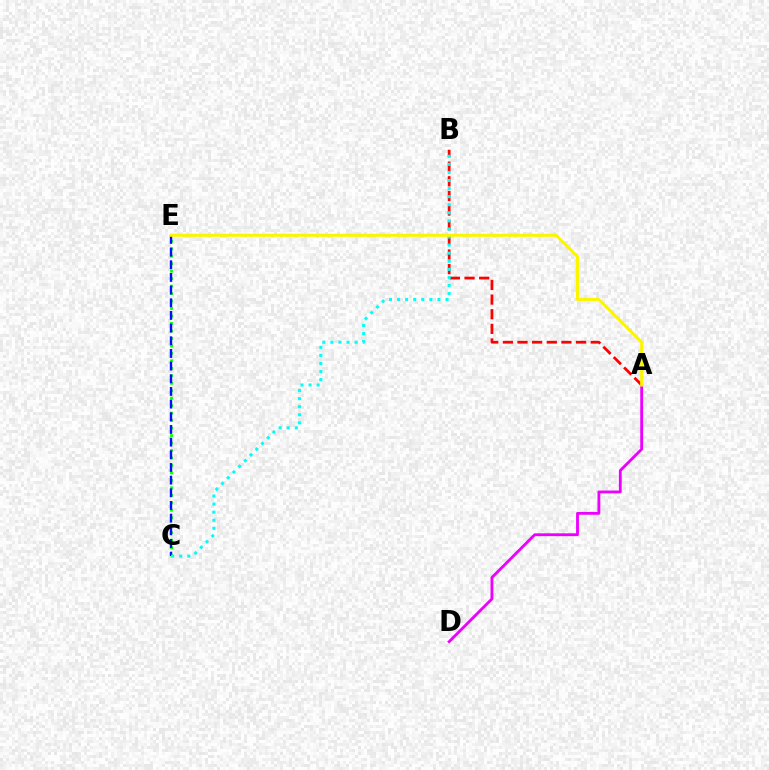{('C', 'E'): [{'color': '#08ff00', 'line_style': 'dotted', 'thickness': 2.03}, {'color': '#0010ff', 'line_style': 'dashed', 'thickness': 1.72}], ('A', 'D'): [{'color': '#ee00ff', 'line_style': 'solid', 'thickness': 2.04}], ('A', 'B'): [{'color': '#ff0000', 'line_style': 'dashed', 'thickness': 1.99}], ('B', 'C'): [{'color': '#00fff6', 'line_style': 'dotted', 'thickness': 2.19}], ('A', 'E'): [{'color': '#fcf500', 'line_style': 'solid', 'thickness': 2.19}]}